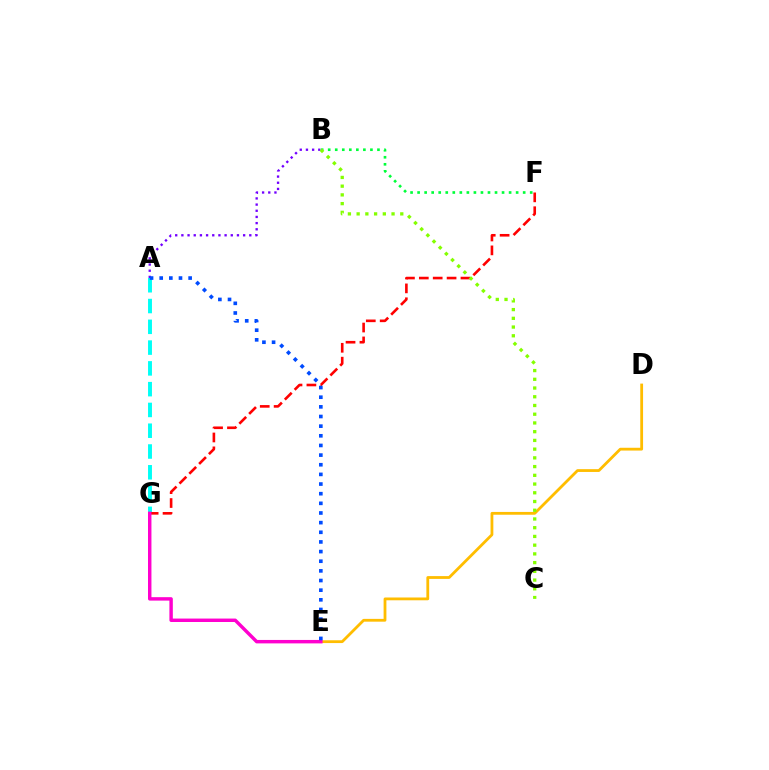{('A', 'B'): [{'color': '#7200ff', 'line_style': 'dotted', 'thickness': 1.68}], ('D', 'E'): [{'color': '#ffbd00', 'line_style': 'solid', 'thickness': 2.01}], ('B', 'F'): [{'color': '#00ff39', 'line_style': 'dotted', 'thickness': 1.91}], ('A', 'G'): [{'color': '#00fff6', 'line_style': 'dashed', 'thickness': 2.82}], ('F', 'G'): [{'color': '#ff0000', 'line_style': 'dashed', 'thickness': 1.89}], ('E', 'G'): [{'color': '#ff00cf', 'line_style': 'solid', 'thickness': 2.47}], ('B', 'C'): [{'color': '#84ff00', 'line_style': 'dotted', 'thickness': 2.37}], ('A', 'E'): [{'color': '#004bff', 'line_style': 'dotted', 'thickness': 2.62}]}